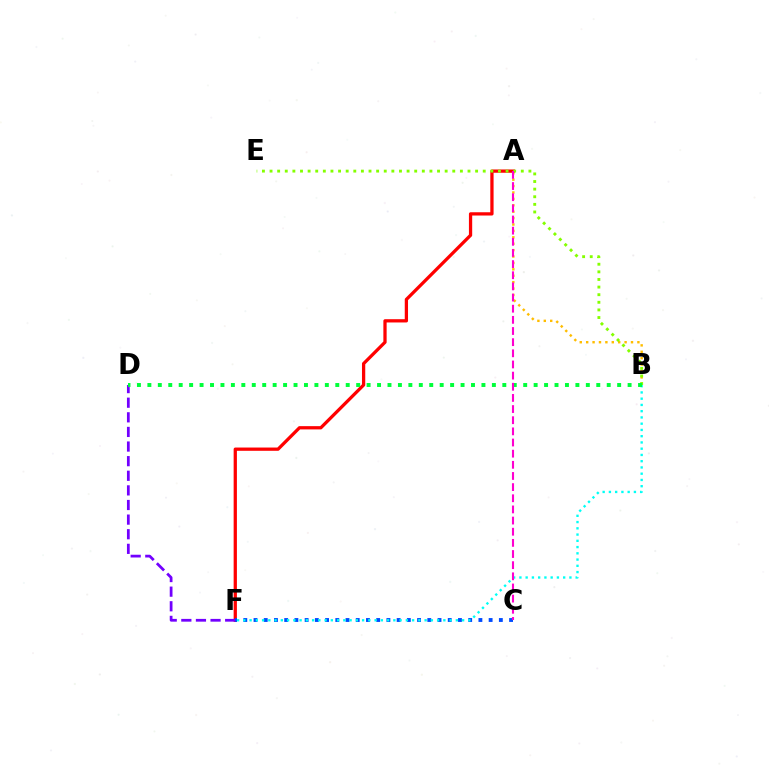{('A', 'F'): [{'color': '#ff0000', 'line_style': 'solid', 'thickness': 2.35}], ('C', 'F'): [{'color': '#004bff', 'line_style': 'dotted', 'thickness': 2.78}], ('B', 'F'): [{'color': '#00fff6', 'line_style': 'dotted', 'thickness': 1.7}], ('A', 'B'): [{'color': '#ffbd00', 'line_style': 'dotted', 'thickness': 1.74}], ('B', 'E'): [{'color': '#84ff00', 'line_style': 'dotted', 'thickness': 2.07}], ('D', 'F'): [{'color': '#7200ff', 'line_style': 'dashed', 'thickness': 1.99}], ('B', 'D'): [{'color': '#00ff39', 'line_style': 'dotted', 'thickness': 2.84}], ('A', 'C'): [{'color': '#ff00cf', 'line_style': 'dashed', 'thickness': 1.51}]}